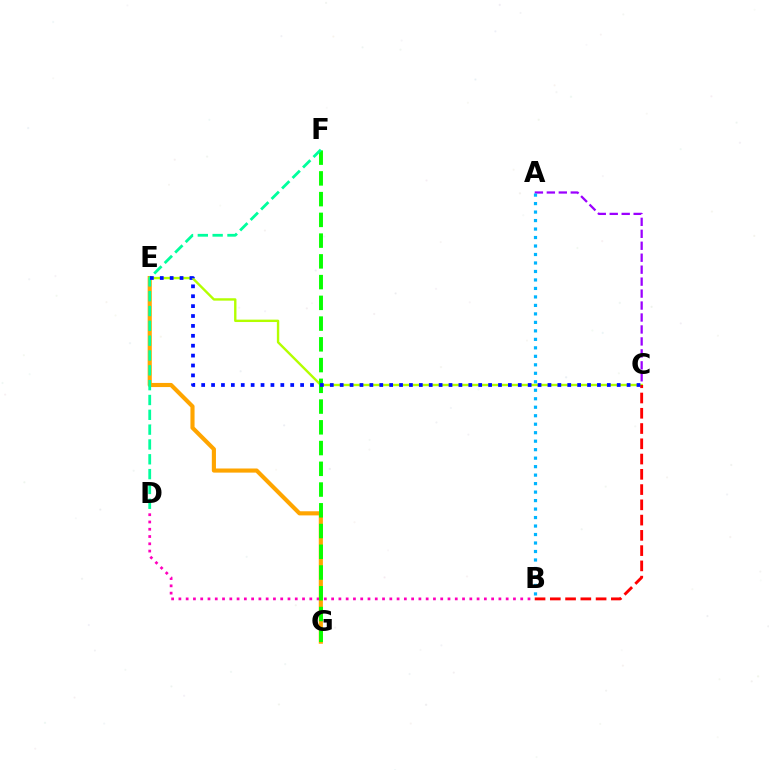{('A', 'C'): [{'color': '#9b00ff', 'line_style': 'dashed', 'thickness': 1.62}], ('E', 'G'): [{'color': '#ffa500', 'line_style': 'solid', 'thickness': 2.97}], ('B', 'D'): [{'color': '#ff00bd', 'line_style': 'dotted', 'thickness': 1.98}], ('C', 'E'): [{'color': '#b3ff00', 'line_style': 'solid', 'thickness': 1.72}, {'color': '#0010ff', 'line_style': 'dotted', 'thickness': 2.69}], ('F', 'G'): [{'color': '#08ff00', 'line_style': 'dashed', 'thickness': 2.82}], ('D', 'F'): [{'color': '#00ff9d', 'line_style': 'dashed', 'thickness': 2.01}], ('B', 'C'): [{'color': '#ff0000', 'line_style': 'dashed', 'thickness': 2.07}], ('A', 'B'): [{'color': '#00b5ff', 'line_style': 'dotted', 'thickness': 2.31}]}